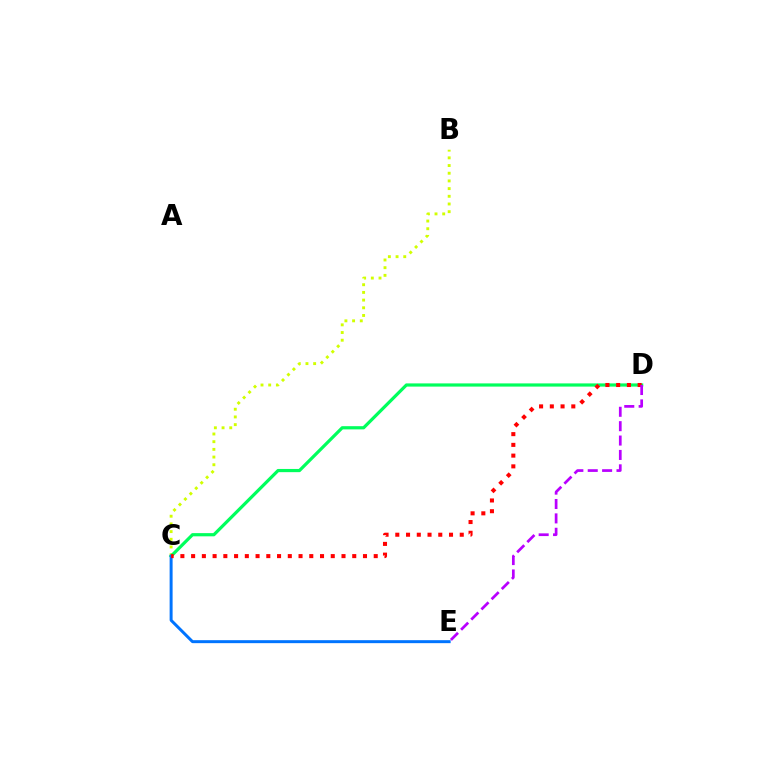{('B', 'C'): [{'color': '#d1ff00', 'line_style': 'dotted', 'thickness': 2.09}], ('C', 'D'): [{'color': '#00ff5c', 'line_style': 'solid', 'thickness': 2.3}, {'color': '#ff0000', 'line_style': 'dotted', 'thickness': 2.92}], ('C', 'E'): [{'color': '#0074ff', 'line_style': 'solid', 'thickness': 2.14}], ('D', 'E'): [{'color': '#b900ff', 'line_style': 'dashed', 'thickness': 1.95}]}